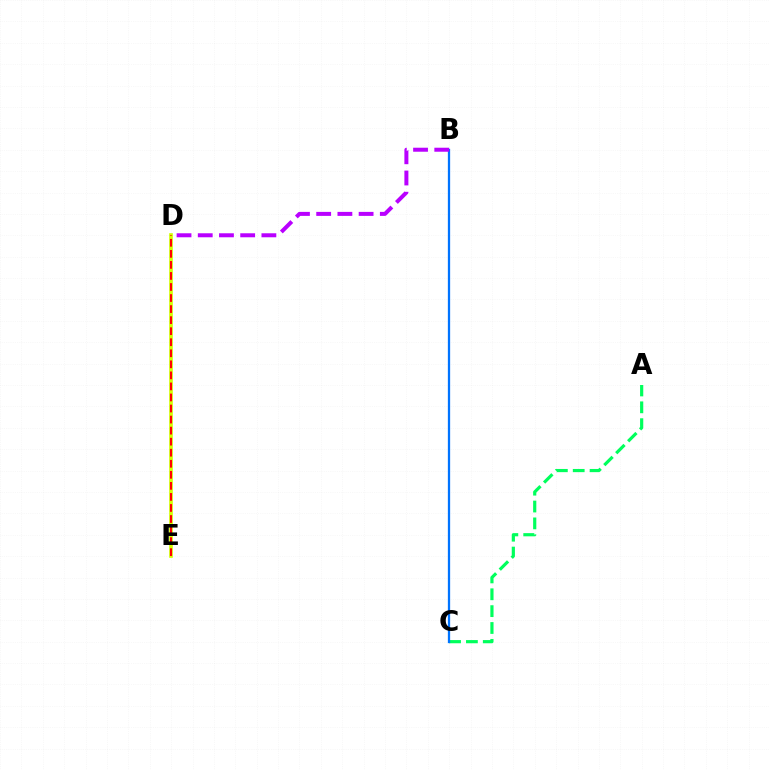{('D', 'E'): [{'color': '#d1ff00', 'line_style': 'solid', 'thickness': 2.63}, {'color': '#ff0000', 'line_style': 'dashed', 'thickness': 1.5}], ('A', 'C'): [{'color': '#00ff5c', 'line_style': 'dashed', 'thickness': 2.29}], ('B', 'C'): [{'color': '#0074ff', 'line_style': 'solid', 'thickness': 1.64}], ('B', 'D'): [{'color': '#b900ff', 'line_style': 'dashed', 'thickness': 2.88}]}